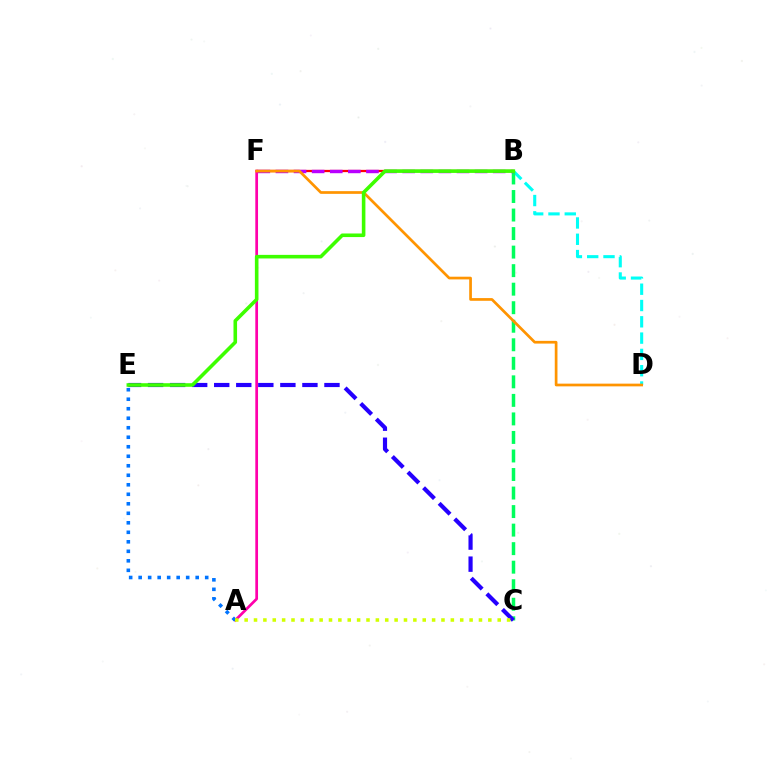{('B', 'D'): [{'color': '#00fff6', 'line_style': 'dashed', 'thickness': 2.21}], ('B', 'C'): [{'color': '#00ff5c', 'line_style': 'dashed', 'thickness': 2.52}], ('A', 'F'): [{'color': '#ff00ac', 'line_style': 'solid', 'thickness': 1.96}], ('A', 'E'): [{'color': '#0074ff', 'line_style': 'dotted', 'thickness': 2.58}], ('C', 'E'): [{'color': '#2500ff', 'line_style': 'dashed', 'thickness': 3.0}], ('B', 'F'): [{'color': '#ff0000', 'line_style': 'solid', 'thickness': 1.63}, {'color': '#b900ff', 'line_style': 'dashed', 'thickness': 2.46}], ('A', 'C'): [{'color': '#d1ff00', 'line_style': 'dotted', 'thickness': 2.55}], ('D', 'F'): [{'color': '#ff9400', 'line_style': 'solid', 'thickness': 1.95}], ('B', 'E'): [{'color': '#3dff00', 'line_style': 'solid', 'thickness': 2.58}]}